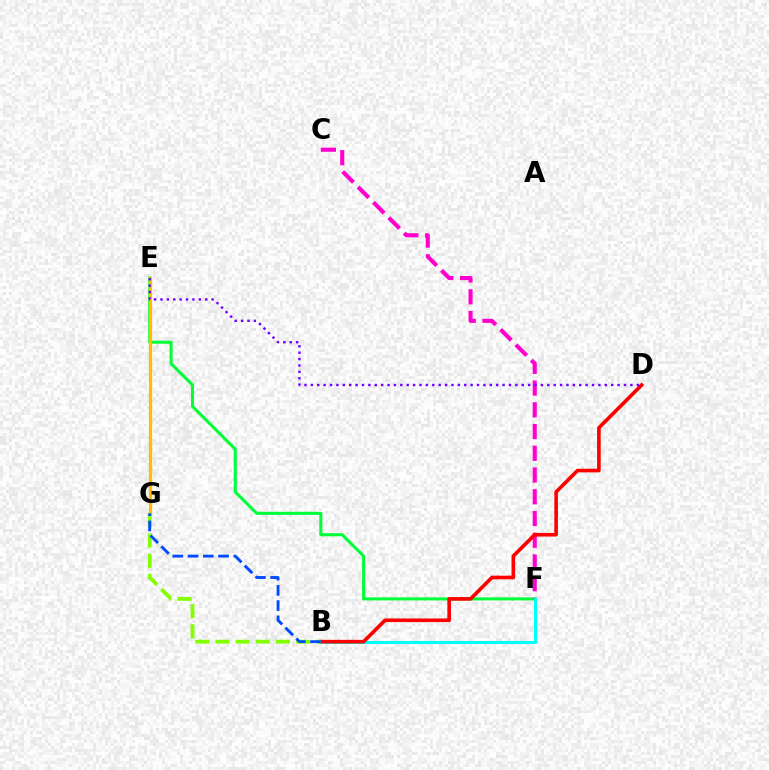{('E', 'F'): [{'color': '#00ff39', 'line_style': 'solid', 'thickness': 2.2}], ('C', 'F'): [{'color': '#ff00cf', 'line_style': 'dashed', 'thickness': 2.95}], ('B', 'F'): [{'color': '#00fff6', 'line_style': 'solid', 'thickness': 2.2}], ('B', 'D'): [{'color': '#ff0000', 'line_style': 'solid', 'thickness': 2.61}], ('B', 'G'): [{'color': '#84ff00', 'line_style': 'dashed', 'thickness': 2.74}, {'color': '#004bff', 'line_style': 'dashed', 'thickness': 2.07}], ('E', 'G'): [{'color': '#ffbd00', 'line_style': 'solid', 'thickness': 2.34}], ('D', 'E'): [{'color': '#7200ff', 'line_style': 'dotted', 'thickness': 1.74}]}